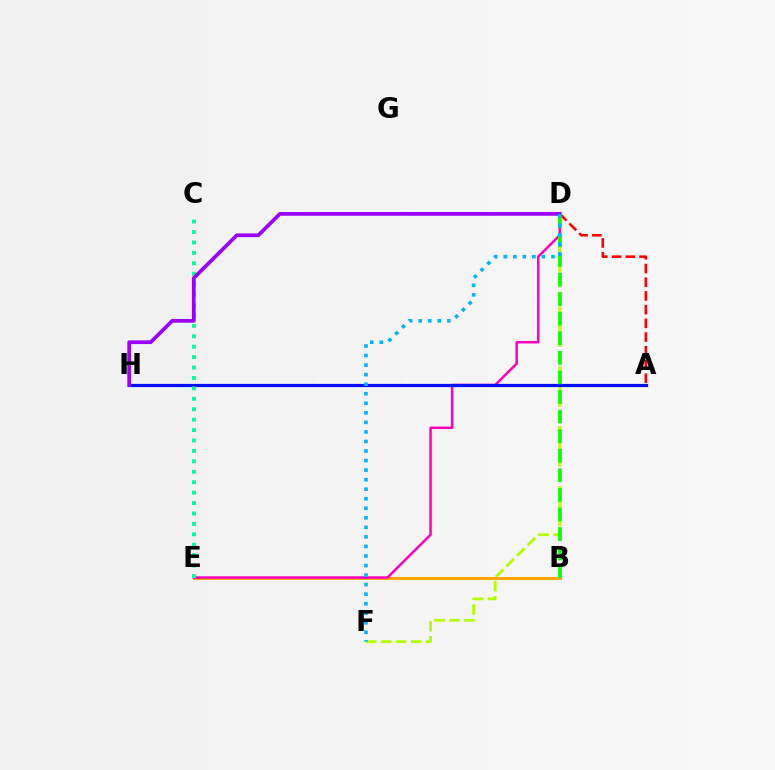{('A', 'D'): [{'color': '#ff0000', 'line_style': 'dashed', 'thickness': 1.86}], ('D', 'F'): [{'color': '#b3ff00', 'line_style': 'dashed', 'thickness': 2.03}, {'color': '#00b5ff', 'line_style': 'dotted', 'thickness': 2.59}], ('B', 'E'): [{'color': '#ffa500', 'line_style': 'solid', 'thickness': 2.17}], ('D', 'E'): [{'color': '#ff00bd', 'line_style': 'solid', 'thickness': 1.8}], ('A', 'H'): [{'color': '#0010ff', 'line_style': 'solid', 'thickness': 2.31}], ('C', 'E'): [{'color': '#00ff9d', 'line_style': 'dotted', 'thickness': 2.83}], ('B', 'D'): [{'color': '#08ff00', 'line_style': 'dashed', 'thickness': 2.66}], ('D', 'H'): [{'color': '#9b00ff', 'line_style': 'solid', 'thickness': 2.68}]}